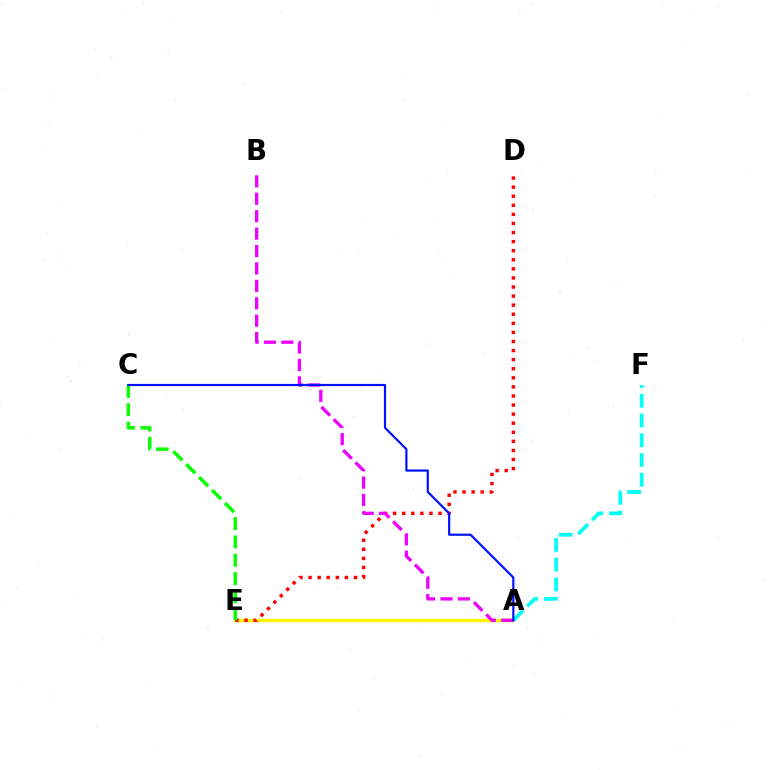{('A', 'E'): [{'color': '#fcf500', 'line_style': 'solid', 'thickness': 2.49}], ('D', 'E'): [{'color': '#ff0000', 'line_style': 'dotted', 'thickness': 2.47}], ('A', 'B'): [{'color': '#ee00ff', 'line_style': 'dashed', 'thickness': 2.37}], ('C', 'E'): [{'color': '#08ff00', 'line_style': 'dashed', 'thickness': 2.49}], ('A', 'F'): [{'color': '#00fff6', 'line_style': 'dashed', 'thickness': 2.68}], ('A', 'C'): [{'color': '#0010ff', 'line_style': 'solid', 'thickness': 1.56}]}